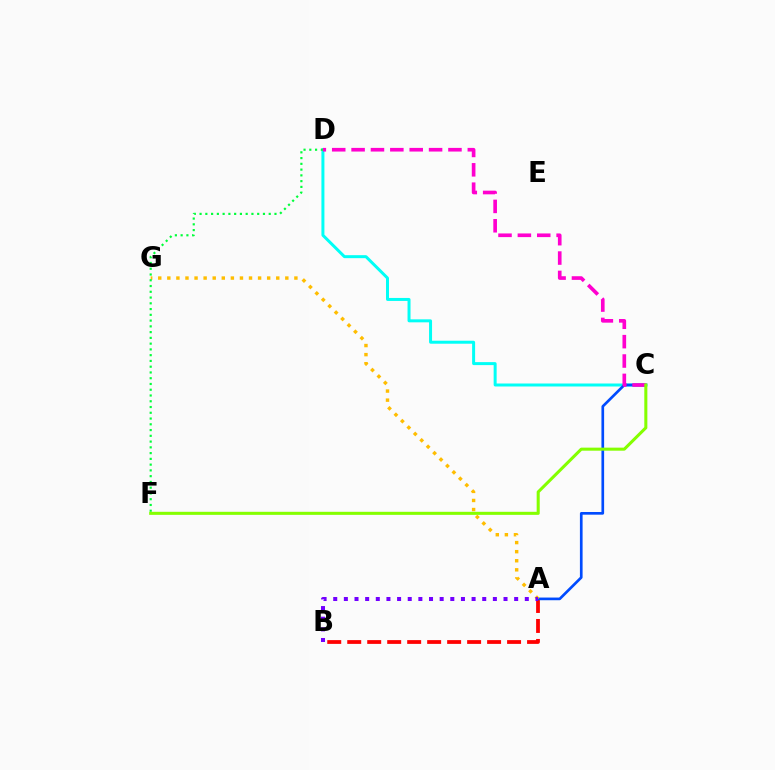{('C', 'D'): [{'color': '#00fff6', 'line_style': 'solid', 'thickness': 2.15}, {'color': '#ff00cf', 'line_style': 'dashed', 'thickness': 2.63}], ('A', 'B'): [{'color': '#ff0000', 'line_style': 'dashed', 'thickness': 2.71}, {'color': '#7200ff', 'line_style': 'dotted', 'thickness': 2.89}], ('A', 'C'): [{'color': '#004bff', 'line_style': 'solid', 'thickness': 1.93}], ('A', 'G'): [{'color': '#ffbd00', 'line_style': 'dotted', 'thickness': 2.47}], ('D', 'F'): [{'color': '#00ff39', 'line_style': 'dotted', 'thickness': 1.57}], ('C', 'F'): [{'color': '#84ff00', 'line_style': 'solid', 'thickness': 2.2}]}